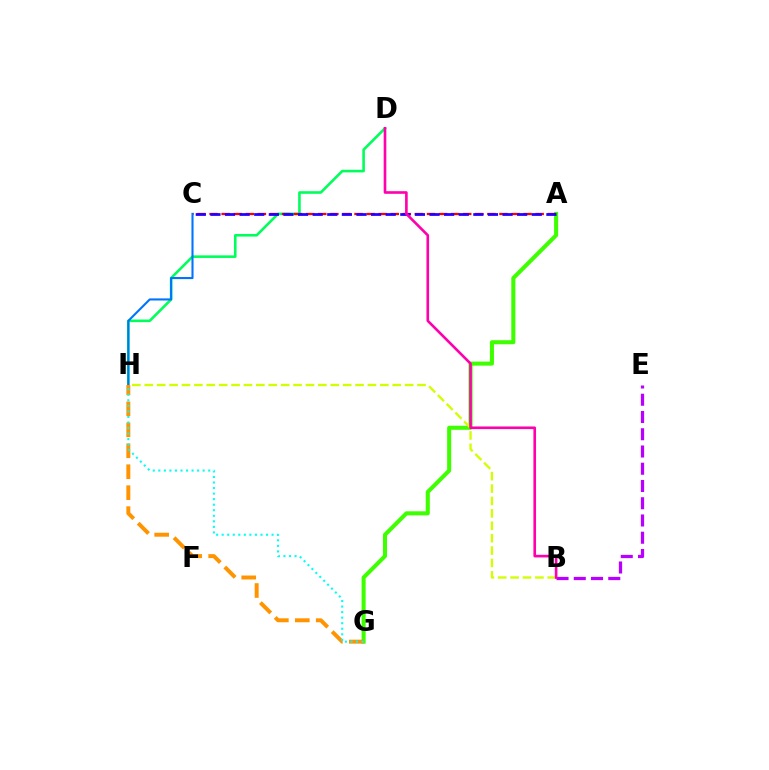{('D', 'H'): [{'color': '#00ff5c', 'line_style': 'solid', 'thickness': 1.88}], ('A', 'G'): [{'color': '#3dff00', 'line_style': 'solid', 'thickness': 2.92}], ('B', 'H'): [{'color': '#d1ff00', 'line_style': 'dashed', 'thickness': 1.68}], ('A', 'C'): [{'color': '#ff0000', 'line_style': 'dashed', 'thickness': 1.64}, {'color': '#2500ff', 'line_style': 'dashed', 'thickness': 1.98}], ('C', 'H'): [{'color': '#0074ff', 'line_style': 'solid', 'thickness': 1.51}], ('G', 'H'): [{'color': '#ff9400', 'line_style': 'dashed', 'thickness': 2.85}, {'color': '#00fff6', 'line_style': 'dotted', 'thickness': 1.51}], ('B', 'E'): [{'color': '#b900ff', 'line_style': 'dashed', 'thickness': 2.34}], ('B', 'D'): [{'color': '#ff00ac', 'line_style': 'solid', 'thickness': 1.9}]}